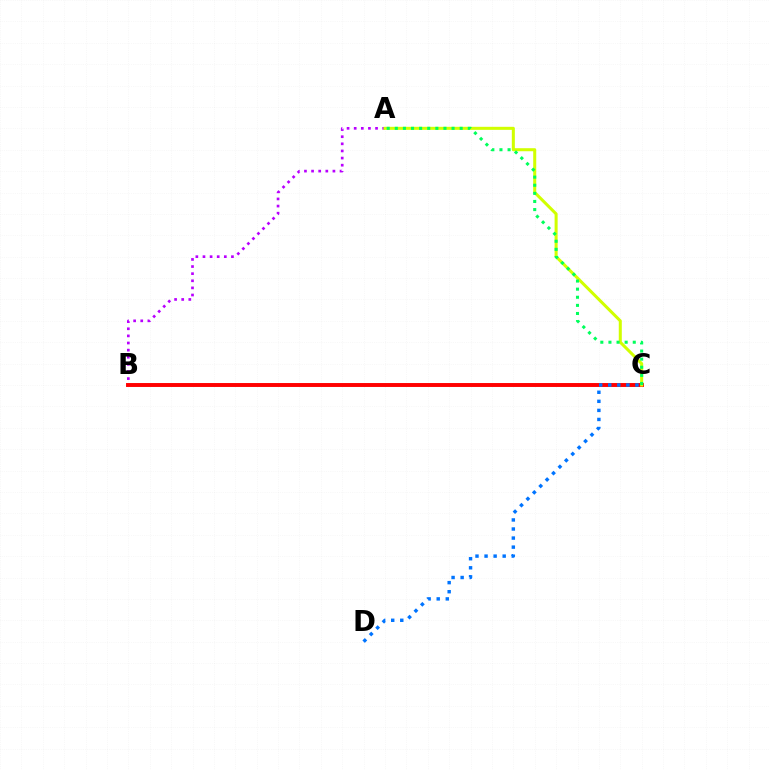{('A', 'B'): [{'color': '#b900ff', 'line_style': 'dotted', 'thickness': 1.93}], ('B', 'C'): [{'color': '#ff0000', 'line_style': 'solid', 'thickness': 2.83}], ('A', 'C'): [{'color': '#d1ff00', 'line_style': 'solid', 'thickness': 2.19}, {'color': '#00ff5c', 'line_style': 'dotted', 'thickness': 2.2}], ('C', 'D'): [{'color': '#0074ff', 'line_style': 'dotted', 'thickness': 2.46}]}